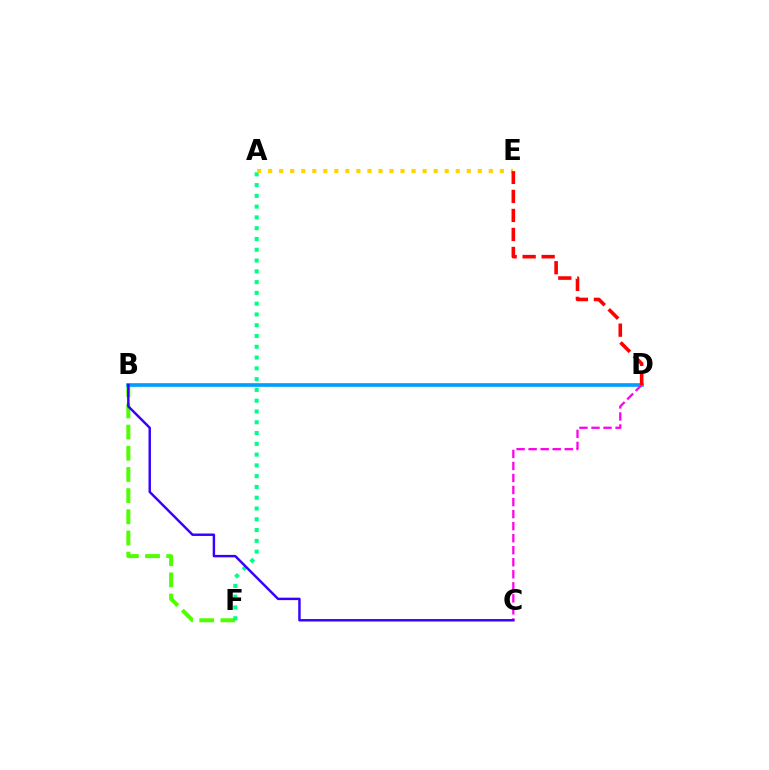{('B', 'F'): [{'color': '#4fff00', 'line_style': 'dashed', 'thickness': 2.88}], ('A', 'F'): [{'color': '#00ff86', 'line_style': 'dotted', 'thickness': 2.93}], ('B', 'D'): [{'color': '#009eff', 'line_style': 'solid', 'thickness': 2.63}], ('C', 'D'): [{'color': '#ff00ed', 'line_style': 'dashed', 'thickness': 1.64}], ('B', 'C'): [{'color': '#3700ff', 'line_style': 'solid', 'thickness': 1.76}], ('A', 'E'): [{'color': '#ffd500', 'line_style': 'dotted', 'thickness': 3.0}], ('D', 'E'): [{'color': '#ff0000', 'line_style': 'dashed', 'thickness': 2.58}]}